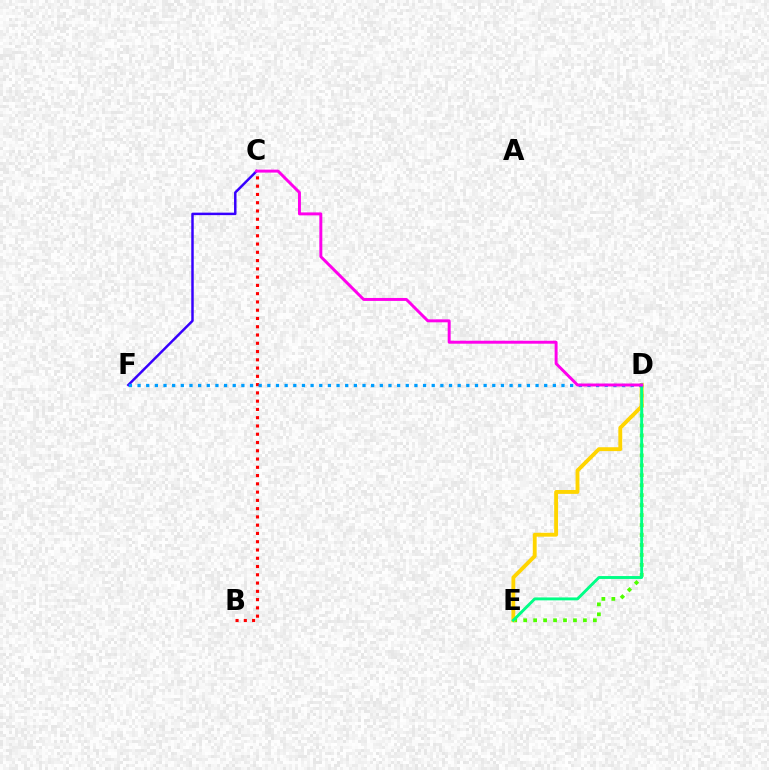{('B', 'C'): [{'color': '#ff0000', 'line_style': 'dotted', 'thickness': 2.25}], ('D', 'E'): [{'color': '#4fff00', 'line_style': 'dotted', 'thickness': 2.71}, {'color': '#ffd500', 'line_style': 'solid', 'thickness': 2.78}, {'color': '#00ff86', 'line_style': 'solid', 'thickness': 2.09}], ('C', 'F'): [{'color': '#3700ff', 'line_style': 'solid', 'thickness': 1.78}], ('D', 'F'): [{'color': '#009eff', 'line_style': 'dotted', 'thickness': 2.35}], ('C', 'D'): [{'color': '#ff00ed', 'line_style': 'solid', 'thickness': 2.13}]}